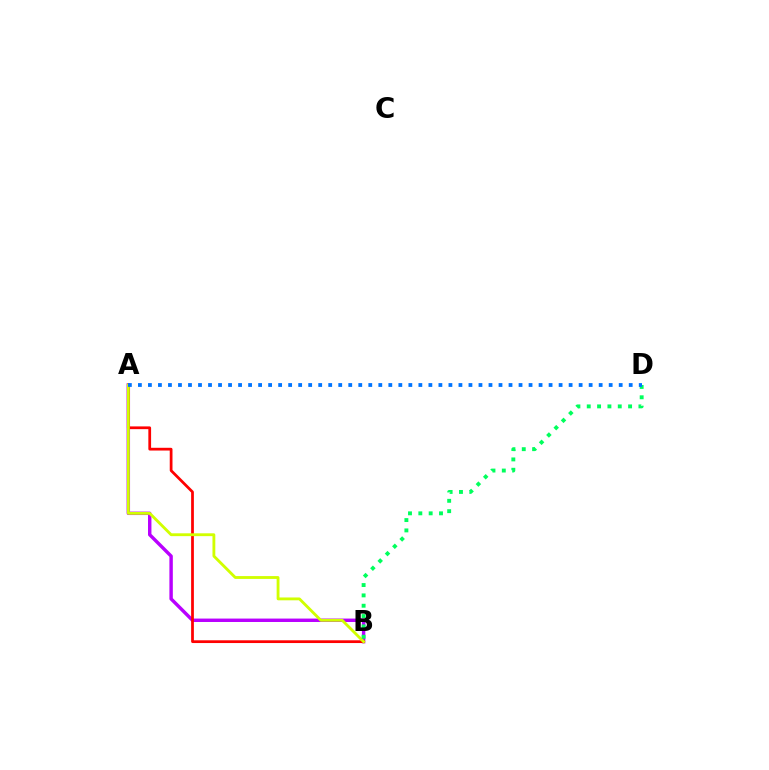{('A', 'B'): [{'color': '#b900ff', 'line_style': 'solid', 'thickness': 2.46}, {'color': '#ff0000', 'line_style': 'solid', 'thickness': 1.98}, {'color': '#d1ff00', 'line_style': 'solid', 'thickness': 2.04}], ('B', 'D'): [{'color': '#00ff5c', 'line_style': 'dotted', 'thickness': 2.81}], ('A', 'D'): [{'color': '#0074ff', 'line_style': 'dotted', 'thickness': 2.72}]}